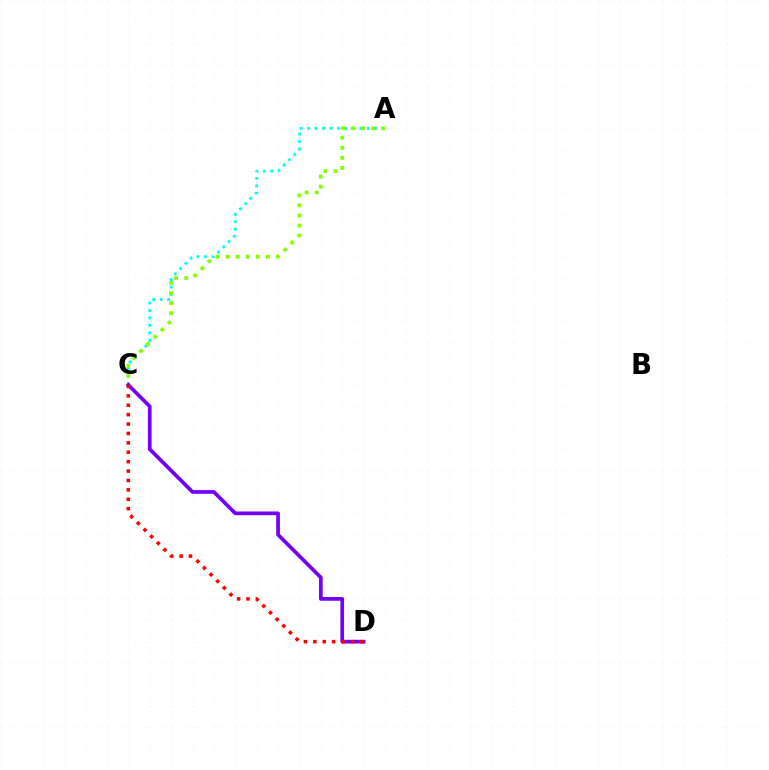{('A', 'C'): [{'color': '#00fff6', 'line_style': 'dotted', 'thickness': 2.03}, {'color': '#84ff00', 'line_style': 'dotted', 'thickness': 2.73}], ('C', 'D'): [{'color': '#7200ff', 'line_style': 'solid', 'thickness': 2.67}, {'color': '#ff0000', 'line_style': 'dotted', 'thickness': 2.55}]}